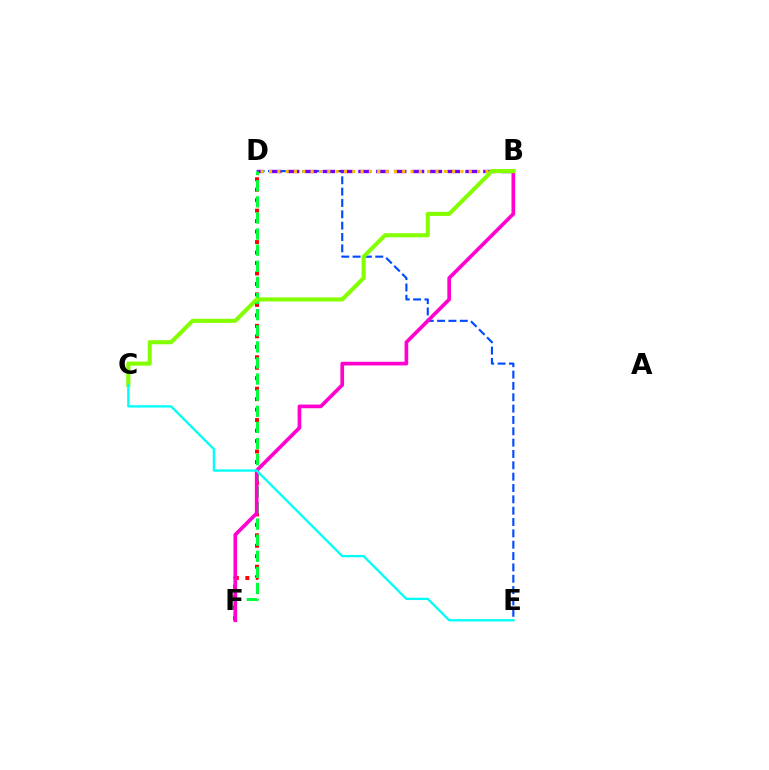{('D', 'E'): [{'color': '#004bff', 'line_style': 'dashed', 'thickness': 1.54}], ('D', 'F'): [{'color': '#ff0000', 'line_style': 'dotted', 'thickness': 2.85}, {'color': '#00ff39', 'line_style': 'dashed', 'thickness': 2.19}], ('B', 'D'): [{'color': '#7200ff', 'line_style': 'dashed', 'thickness': 2.42}, {'color': '#ffbd00', 'line_style': 'dotted', 'thickness': 2.26}], ('B', 'F'): [{'color': '#ff00cf', 'line_style': 'solid', 'thickness': 2.64}], ('B', 'C'): [{'color': '#84ff00', 'line_style': 'solid', 'thickness': 2.94}], ('C', 'E'): [{'color': '#00fff6', 'line_style': 'solid', 'thickness': 1.67}]}